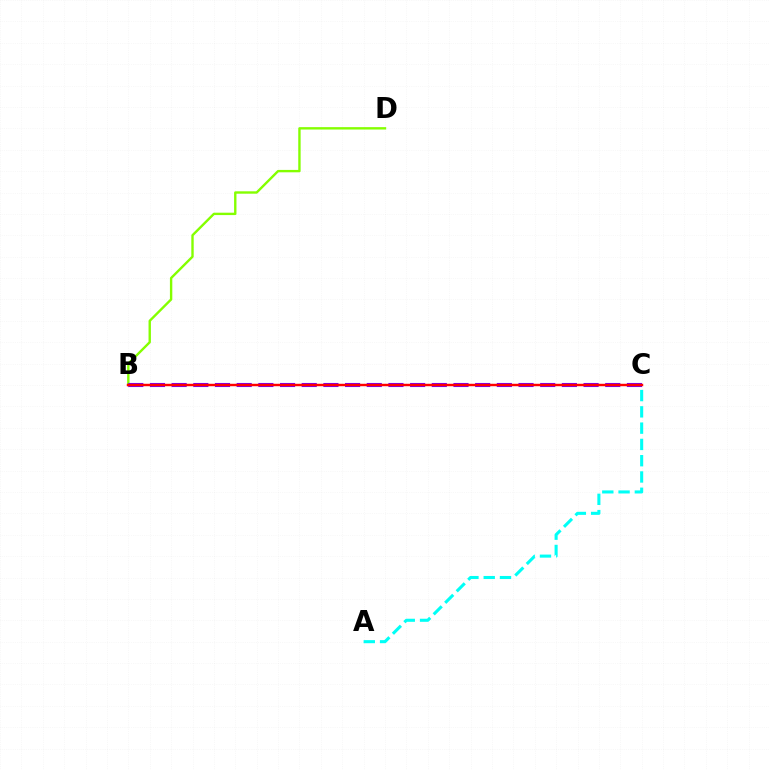{('B', 'D'): [{'color': '#84ff00', 'line_style': 'solid', 'thickness': 1.72}], ('A', 'C'): [{'color': '#00fff6', 'line_style': 'dashed', 'thickness': 2.21}], ('B', 'C'): [{'color': '#7200ff', 'line_style': 'dashed', 'thickness': 2.95}, {'color': '#ff0000', 'line_style': 'solid', 'thickness': 1.76}]}